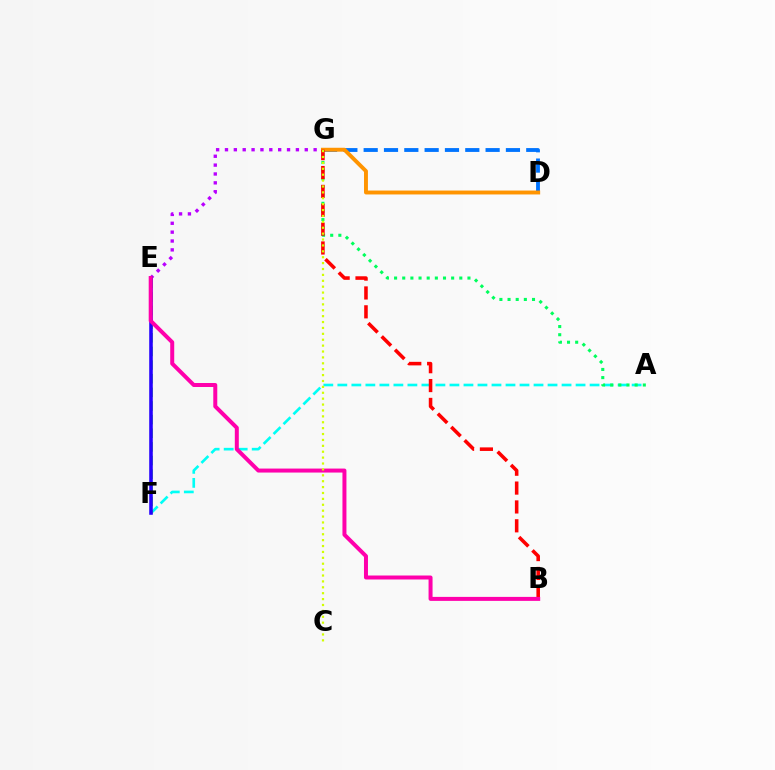{('E', 'G'): [{'color': '#b900ff', 'line_style': 'dotted', 'thickness': 2.41}], ('A', 'F'): [{'color': '#00fff6', 'line_style': 'dashed', 'thickness': 1.9}], ('A', 'G'): [{'color': '#00ff5c', 'line_style': 'dotted', 'thickness': 2.22}], ('D', 'G'): [{'color': '#0074ff', 'line_style': 'dashed', 'thickness': 2.76}, {'color': '#ff9400', 'line_style': 'solid', 'thickness': 2.81}], ('E', 'F'): [{'color': '#3dff00', 'line_style': 'dashed', 'thickness': 1.85}, {'color': '#2500ff', 'line_style': 'solid', 'thickness': 2.57}], ('B', 'G'): [{'color': '#ff0000', 'line_style': 'dashed', 'thickness': 2.56}], ('B', 'E'): [{'color': '#ff00ac', 'line_style': 'solid', 'thickness': 2.87}], ('C', 'G'): [{'color': '#d1ff00', 'line_style': 'dotted', 'thickness': 1.6}]}